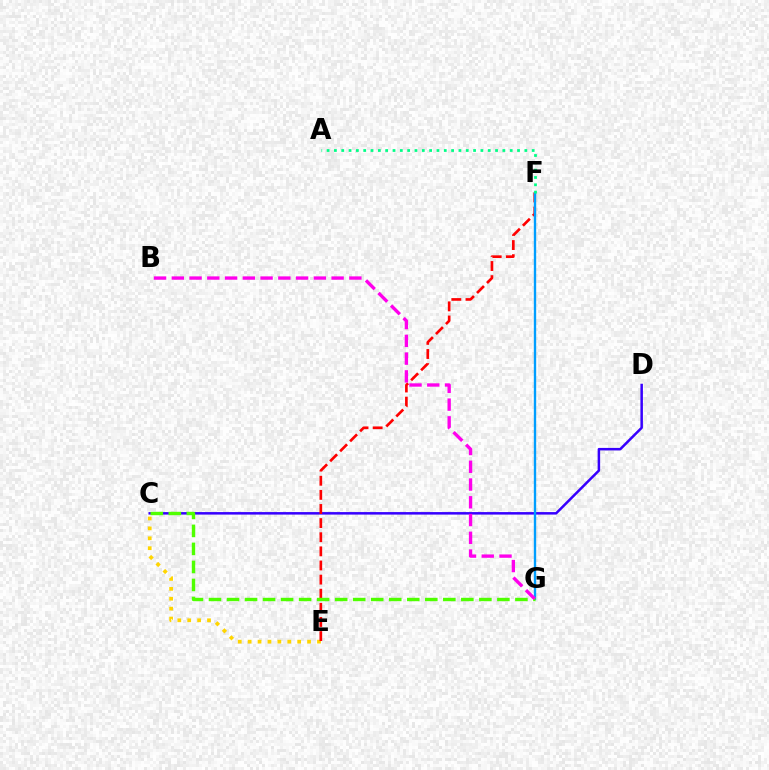{('C', 'E'): [{'color': '#ffd500', 'line_style': 'dotted', 'thickness': 2.69}], ('C', 'D'): [{'color': '#3700ff', 'line_style': 'solid', 'thickness': 1.8}], ('E', 'F'): [{'color': '#ff0000', 'line_style': 'dashed', 'thickness': 1.92}], ('F', 'G'): [{'color': '#009eff', 'line_style': 'solid', 'thickness': 1.7}], ('C', 'G'): [{'color': '#4fff00', 'line_style': 'dashed', 'thickness': 2.45}], ('B', 'G'): [{'color': '#ff00ed', 'line_style': 'dashed', 'thickness': 2.41}], ('A', 'F'): [{'color': '#00ff86', 'line_style': 'dotted', 'thickness': 1.99}]}